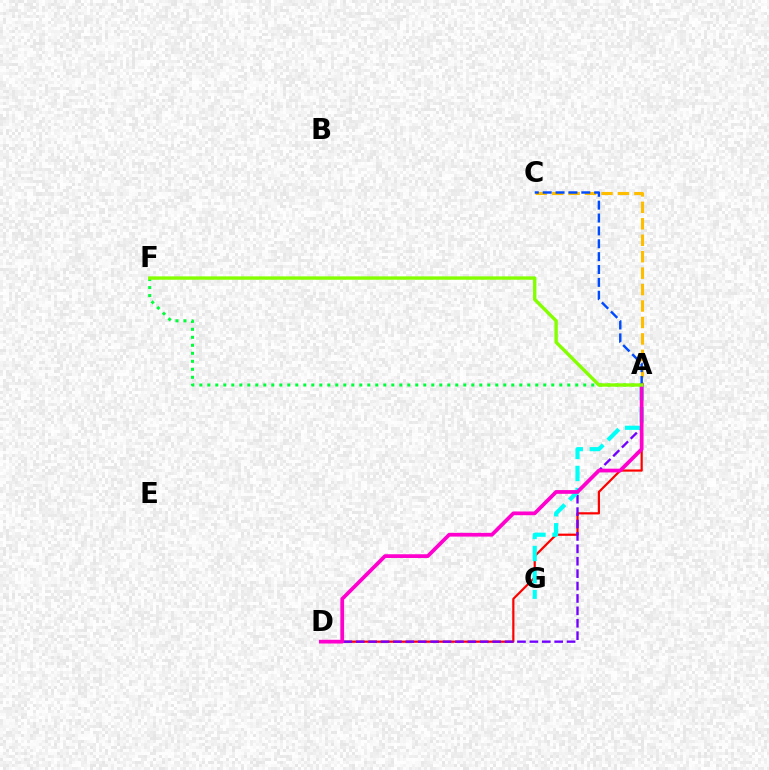{('A', 'D'): [{'color': '#ff0000', 'line_style': 'solid', 'thickness': 1.59}, {'color': '#7200ff', 'line_style': 'dashed', 'thickness': 1.69}, {'color': '#ff00cf', 'line_style': 'solid', 'thickness': 2.69}], ('A', 'F'): [{'color': '#00ff39', 'line_style': 'dotted', 'thickness': 2.17}, {'color': '#84ff00', 'line_style': 'solid', 'thickness': 2.42}], ('A', 'G'): [{'color': '#00fff6', 'line_style': 'dashed', 'thickness': 3.0}], ('A', 'C'): [{'color': '#ffbd00', 'line_style': 'dashed', 'thickness': 2.23}, {'color': '#004bff', 'line_style': 'dashed', 'thickness': 1.75}]}